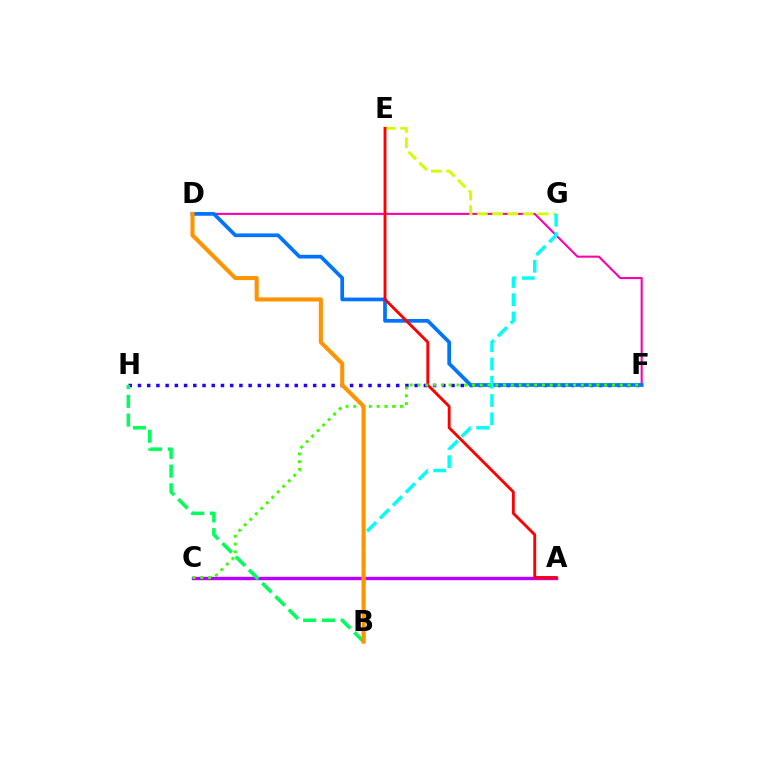{('D', 'F'): [{'color': '#ff00ac', 'line_style': 'solid', 'thickness': 1.5}, {'color': '#0074ff', 'line_style': 'solid', 'thickness': 2.67}], ('F', 'H'): [{'color': '#2500ff', 'line_style': 'dotted', 'thickness': 2.51}], ('E', 'G'): [{'color': '#d1ff00', 'line_style': 'dashed', 'thickness': 2.07}], ('A', 'C'): [{'color': '#b900ff', 'line_style': 'solid', 'thickness': 2.44}], ('B', 'H'): [{'color': '#00ff5c', 'line_style': 'dashed', 'thickness': 2.55}], ('A', 'E'): [{'color': '#ff0000', 'line_style': 'solid', 'thickness': 2.07}], ('B', 'G'): [{'color': '#00fff6', 'line_style': 'dashed', 'thickness': 2.48}], ('C', 'F'): [{'color': '#3dff00', 'line_style': 'dotted', 'thickness': 2.11}], ('B', 'D'): [{'color': '#ff9400', 'line_style': 'solid', 'thickness': 2.93}]}